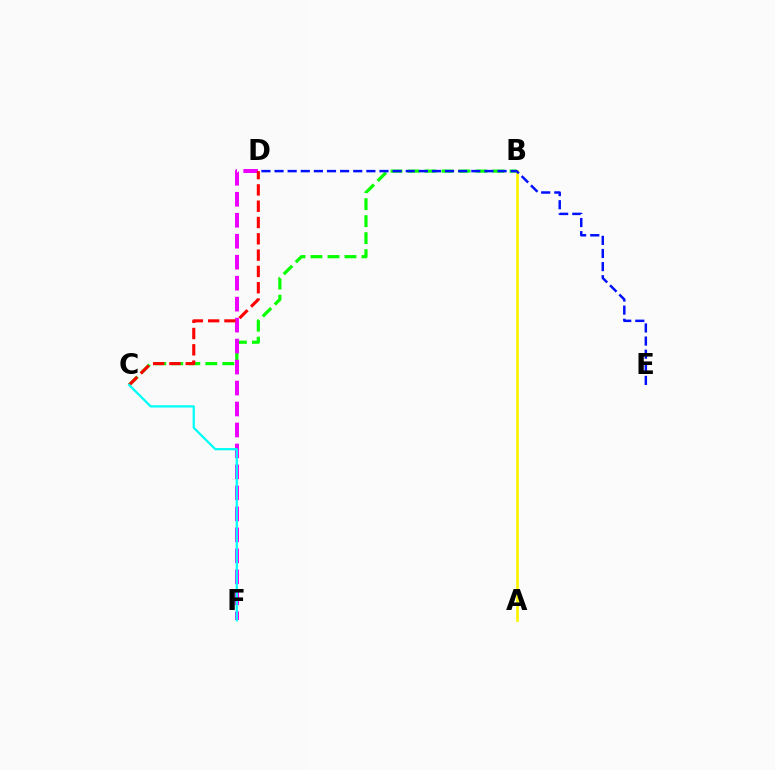{('B', 'C'): [{'color': '#08ff00', 'line_style': 'dashed', 'thickness': 2.31}], ('D', 'F'): [{'color': '#ee00ff', 'line_style': 'dashed', 'thickness': 2.85}], ('A', 'B'): [{'color': '#fcf500', 'line_style': 'solid', 'thickness': 1.95}], ('D', 'E'): [{'color': '#0010ff', 'line_style': 'dashed', 'thickness': 1.78}], ('C', 'D'): [{'color': '#ff0000', 'line_style': 'dashed', 'thickness': 2.21}], ('C', 'F'): [{'color': '#00fff6', 'line_style': 'solid', 'thickness': 1.62}]}